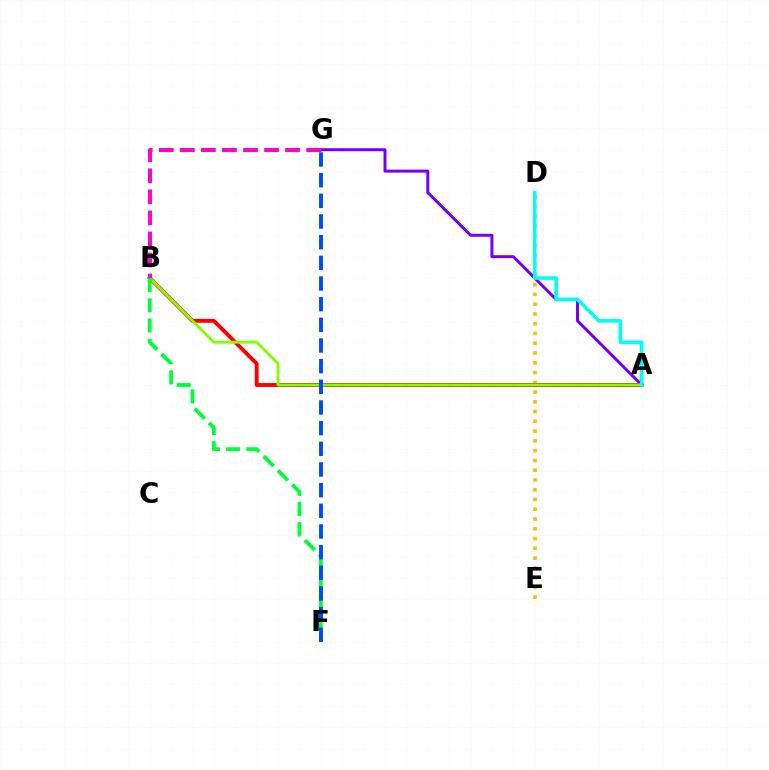{('A', 'G'): [{'color': '#7200ff', 'line_style': 'solid', 'thickness': 2.15}], ('D', 'E'): [{'color': '#ffbd00', 'line_style': 'dotted', 'thickness': 2.65}], ('A', 'B'): [{'color': '#ff0000', 'line_style': 'solid', 'thickness': 2.81}, {'color': '#84ff00', 'line_style': 'solid', 'thickness': 2.05}], ('A', 'D'): [{'color': '#00fff6', 'line_style': 'solid', 'thickness': 2.59}], ('B', 'F'): [{'color': '#00ff39', 'line_style': 'dashed', 'thickness': 2.75}], ('B', 'G'): [{'color': '#ff00cf', 'line_style': 'dashed', 'thickness': 2.86}], ('F', 'G'): [{'color': '#004bff', 'line_style': 'dashed', 'thickness': 2.81}]}